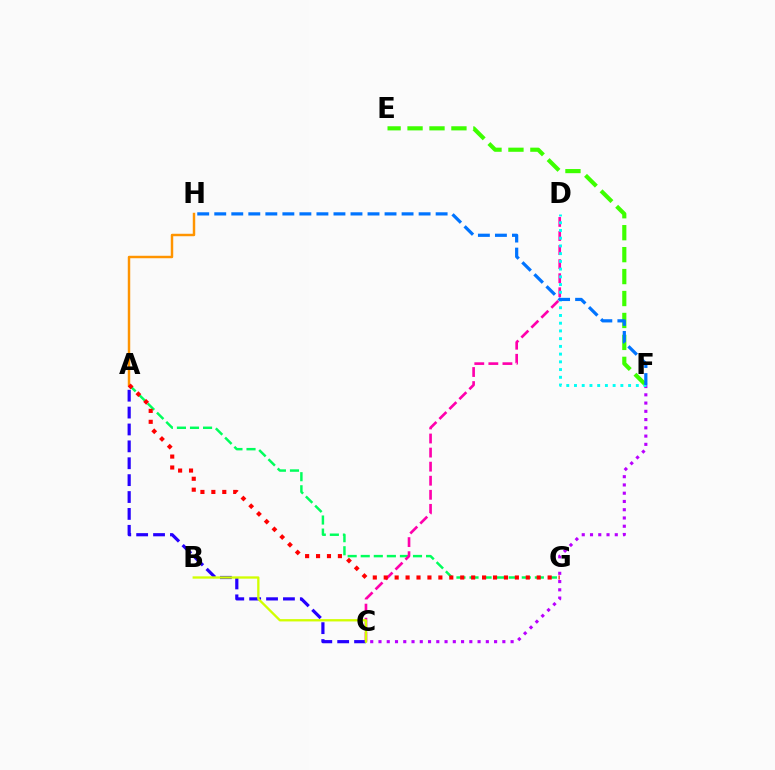{('A', 'G'): [{'color': '#00ff5c', 'line_style': 'dashed', 'thickness': 1.78}, {'color': '#ff0000', 'line_style': 'dotted', 'thickness': 2.97}], ('A', 'C'): [{'color': '#2500ff', 'line_style': 'dashed', 'thickness': 2.29}], ('C', 'F'): [{'color': '#b900ff', 'line_style': 'dotted', 'thickness': 2.24}], ('E', 'F'): [{'color': '#3dff00', 'line_style': 'dashed', 'thickness': 2.98}], ('C', 'D'): [{'color': '#ff00ac', 'line_style': 'dashed', 'thickness': 1.91}], ('B', 'C'): [{'color': '#d1ff00', 'line_style': 'solid', 'thickness': 1.67}], ('A', 'H'): [{'color': '#ff9400', 'line_style': 'solid', 'thickness': 1.77}], ('D', 'F'): [{'color': '#00fff6', 'line_style': 'dotted', 'thickness': 2.1}], ('F', 'H'): [{'color': '#0074ff', 'line_style': 'dashed', 'thickness': 2.31}]}